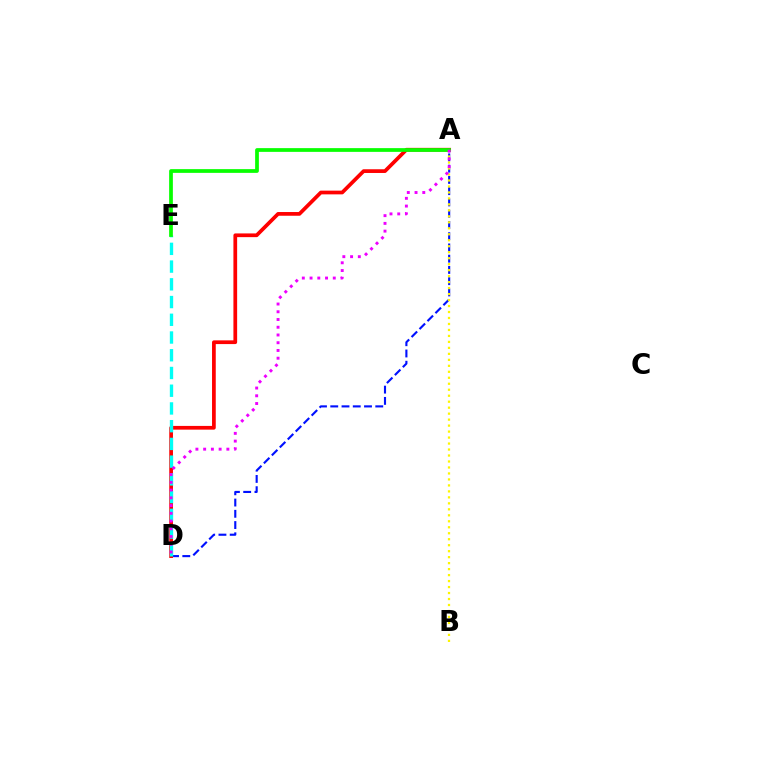{('A', 'D'): [{'color': '#0010ff', 'line_style': 'dashed', 'thickness': 1.53}, {'color': '#ff0000', 'line_style': 'solid', 'thickness': 2.68}, {'color': '#ee00ff', 'line_style': 'dotted', 'thickness': 2.1}], ('D', 'E'): [{'color': '#00fff6', 'line_style': 'dashed', 'thickness': 2.41}], ('A', 'E'): [{'color': '#08ff00', 'line_style': 'solid', 'thickness': 2.69}], ('A', 'B'): [{'color': '#fcf500', 'line_style': 'dotted', 'thickness': 1.62}]}